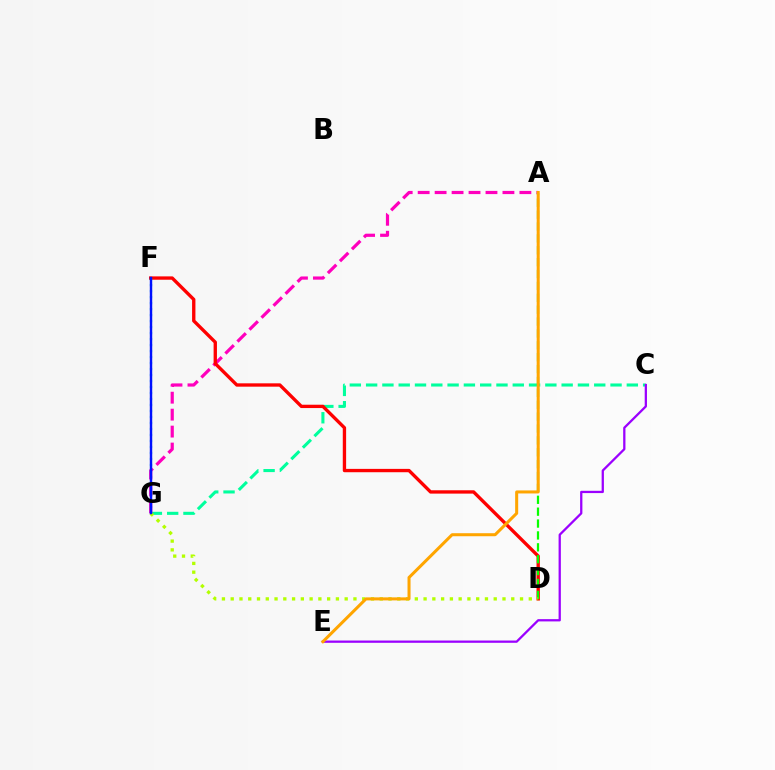{('C', 'G'): [{'color': '#00ff9d', 'line_style': 'dashed', 'thickness': 2.21}], ('A', 'G'): [{'color': '#ff00bd', 'line_style': 'dashed', 'thickness': 2.3}], ('D', 'F'): [{'color': '#ff0000', 'line_style': 'solid', 'thickness': 2.41}], ('A', 'D'): [{'color': '#08ff00', 'line_style': 'dashed', 'thickness': 1.61}], ('D', 'G'): [{'color': '#b3ff00', 'line_style': 'dotted', 'thickness': 2.38}], ('C', 'E'): [{'color': '#9b00ff', 'line_style': 'solid', 'thickness': 1.64}], ('F', 'G'): [{'color': '#00b5ff', 'line_style': 'dotted', 'thickness': 1.63}, {'color': '#0010ff', 'line_style': 'solid', 'thickness': 1.74}], ('A', 'E'): [{'color': '#ffa500', 'line_style': 'solid', 'thickness': 2.18}]}